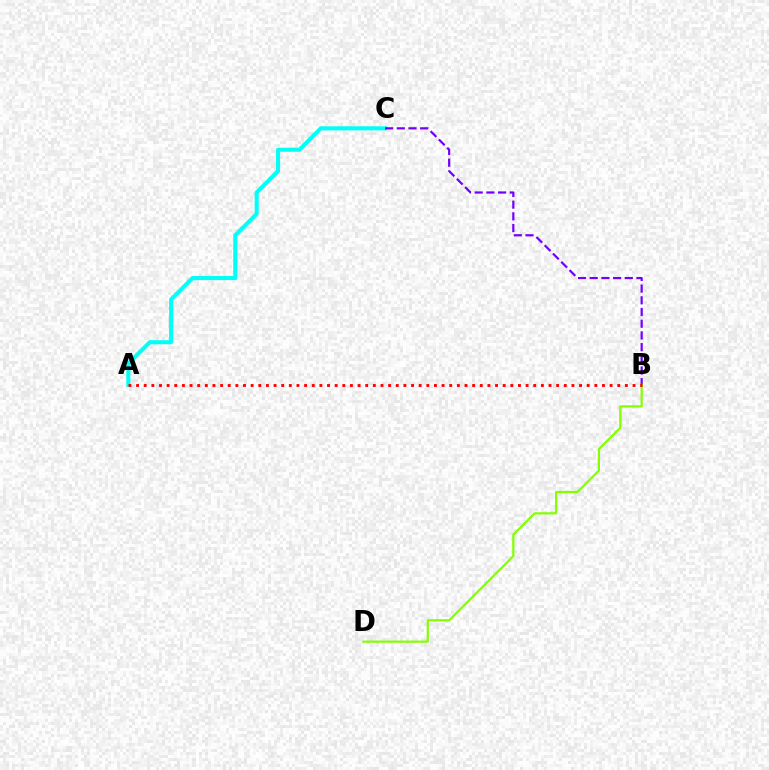{('A', 'C'): [{'color': '#00fff6', 'line_style': 'solid', 'thickness': 2.93}], ('B', 'C'): [{'color': '#7200ff', 'line_style': 'dashed', 'thickness': 1.59}], ('B', 'D'): [{'color': '#84ff00', 'line_style': 'solid', 'thickness': 1.58}], ('A', 'B'): [{'color': '#ff0000', 'line_style': 'dotted', 'thickness': 2.08}]}